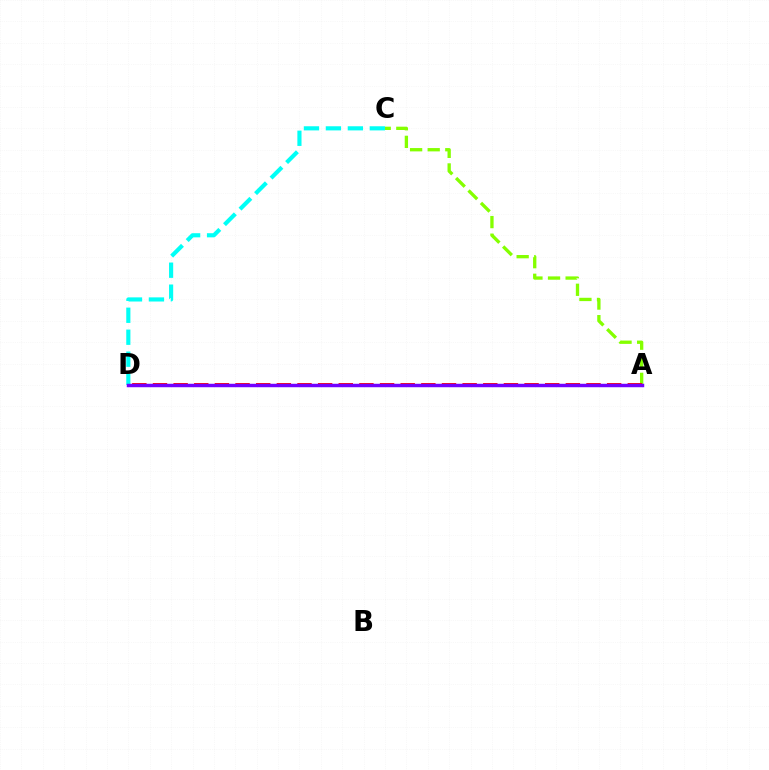{('A', 'C'): [{'color': '#84ff00', 'line_style': 'dashed', 'thickness': 2.39}], ('C', 'D'): [{'color': '#00fff6', 'line_style': 'dashed', 'thickness': 2.98}], ('A', 'D'): [{'color': '#ff0000', 'line_style': 'dashed', 'thickness': 2.8}, {'color': '#7200ff', 'line_style': 'solid', 'thickness': 2.49}]}